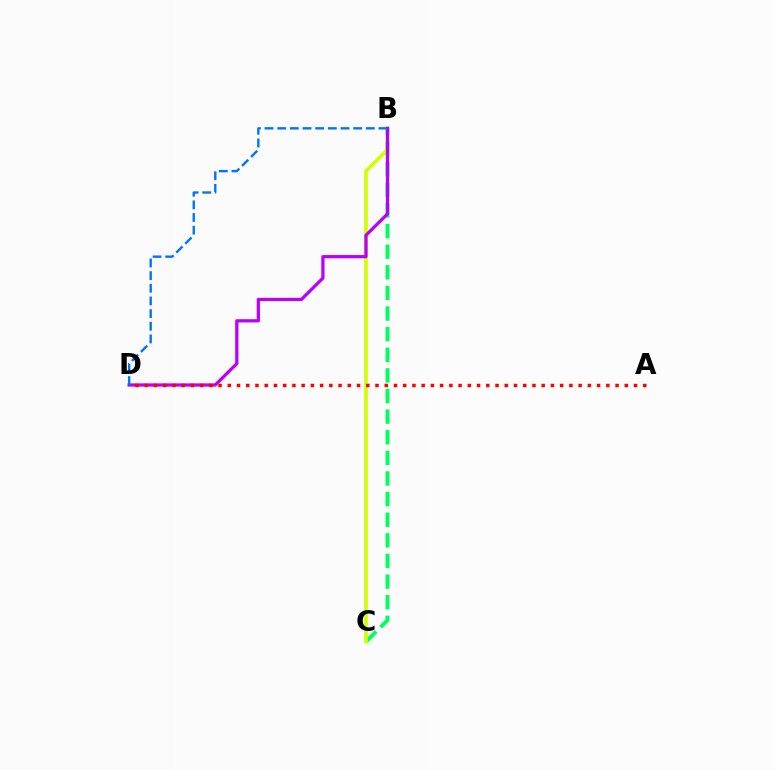{('B', 'C'): [{'color': '#00ff5c', 'line_style': 'dashed', 'thickness': 2.8}, {'color': '#d1ff00', 'line_style': 'solid', 'thickness': 2.6}], ('B', 'D'): [{'color': '#b900ff', 'line_style': 'solid', 'thickness': 2.34}, {'color': '#0074ff', 'line_style': 'dashed', 'thickness': 1.72}], ('A', 'D'): [{'color': '#ff0000', 'line_style': 'dotted', 'thickness': 2.51}]}